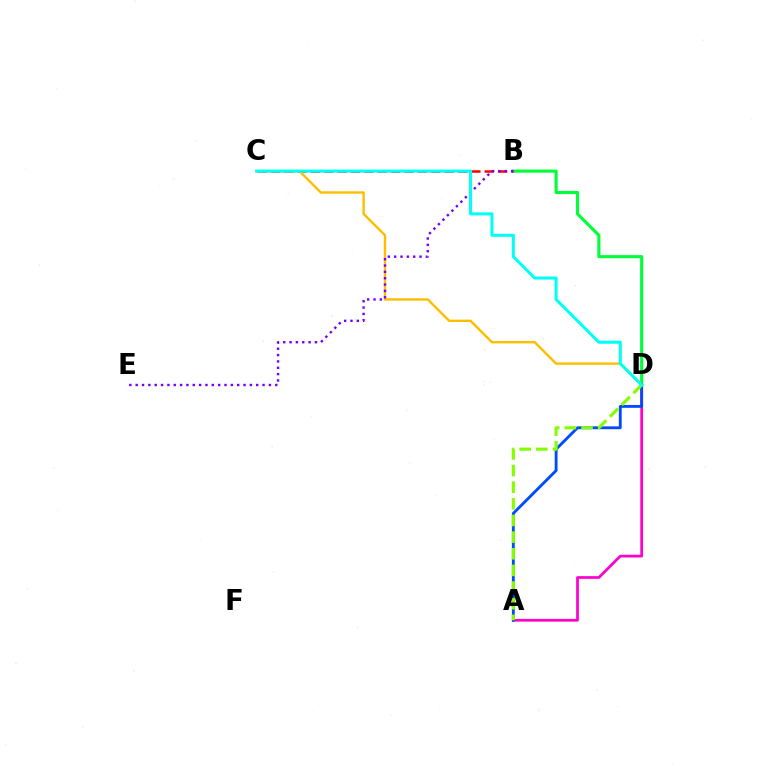{('B', 'D'): [{'color': '#00ff39', 'line_style': 'solid', 'thickness': 2.25}], ('B', 'C'): [{'color': '#ff0000', 'line_style': 'dashed', 'thickness': 1.81}], ('A', 'D'): [{'color': '#ff00cf', 'line_style': 'solid', 'thickness': 1.97}, {'color': '#004bff', 'line_style': 'solid', 'thickness': 2.06}, {'color': '#84ff00', 'line_style': 'dashed', 'thickness': 2.26}], ('C', 'D'): [{'color': '#ffbd00', 'line_style': 'solid', 'thickness': 1.73}, {'color': '#00fff6', 'line_style': 'solid', 'thickness': 2.19}], ('B', 'E'): [{'color': '#7200ff', 'line_style': 'dotted', 'thickness': 1.72}]}